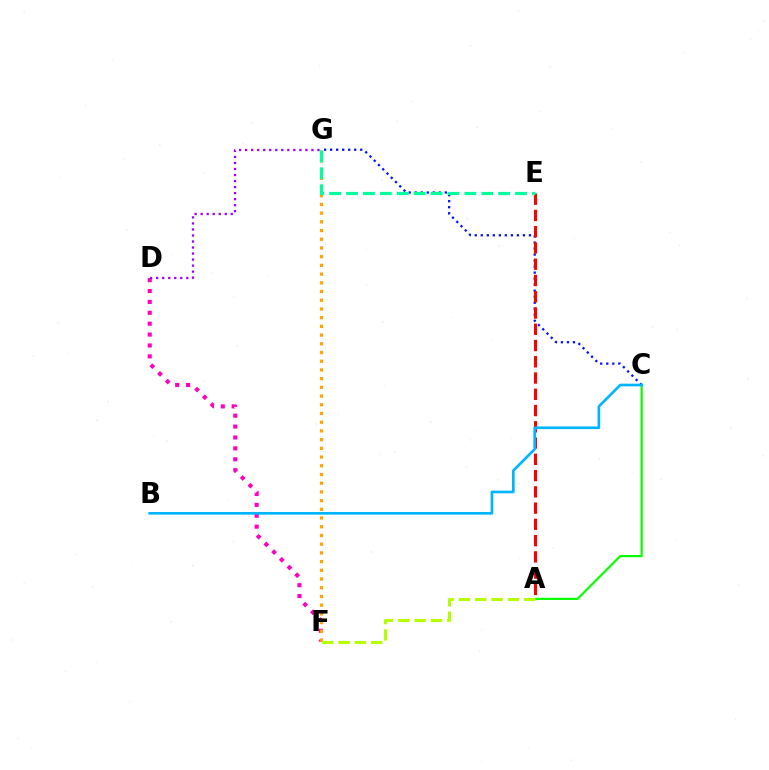{('D', 'F'): [{'color': '#ff00bd', 'line_style': 'dotted', 'thickness': 2.96}], ('C', 'G'): [{'color': '#0010ff', 'line_style': 'dotted', 'thickness': 1.64}], ('F', 'G'): [{'color': '#ffa500', 'line_style': 'dotted', 'thickness': 2.37}], ('A', 'E'): [{'color': '#ff0000', 'line_style': 'dashed', 'thickness': 2.21}], ('A', 'C'): [{'color': '#08ff00', 'line_style': 'solid', 'thickness': 1.58}], ('A', 'F'): [{'color': '#b3ff00', 'line_style': 'dashed', 'thickness': 2.22}], ('B', 'C'): [{'color': '#00b5ff', 'line_style': 'solid', 'thickness': 1.91}], ('E', 'G'): [{'color': '#00ff9d', 'line_style': 'dashed', 'thickness': 2.3}], ('D', 'G'): [{'color': '#9b00ff', 'line_style': 'dotted', 'thickness': 1.64}]}